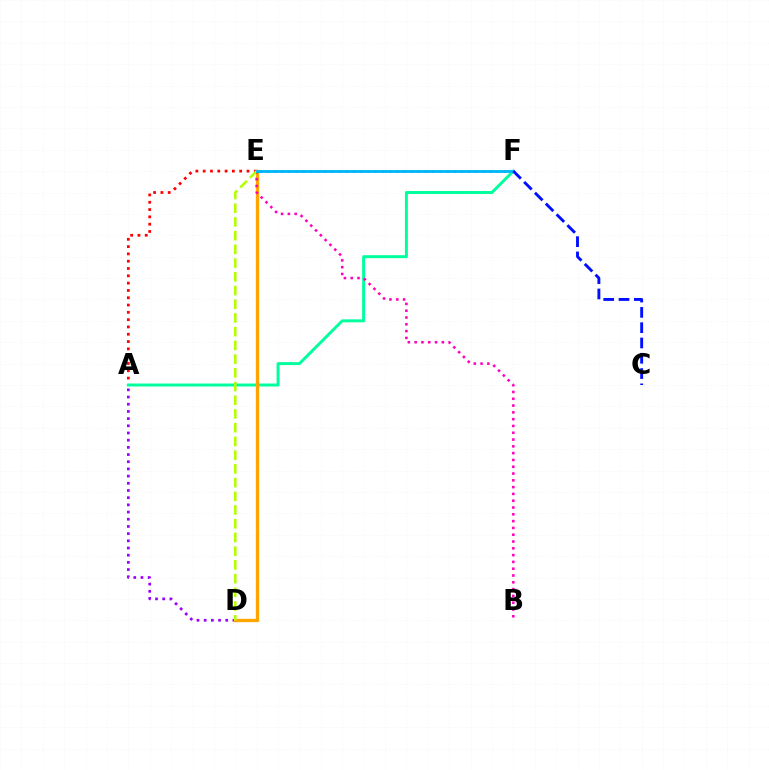{('E', 'F'): [{'color': '#08ff00', 'line_style': 'dotted', 'thickness': 1.95}, {'color': '#00b5ff', 'line_style': 'solid', 'thickness': 2.03}], ('A', 'E'): [{'color': '#ff0000', 'line_style': 'dotted', 'thickness': 1.98}], ('A', 'D'): [{'color': '#9b00ff', 'line_style': 'dotted', 'thickness': 1.95}], ('A', 'F'): [{'color': '#00ff9d', 'line_style': 'solid', 'thickness': 2.13}], ('D', 'E'): [{'color': '#ffa500', 'line_style': 'solid', 'thickness': 2.39}, {'color': '#b3ff00', 'line_style': 'dashed', 'thickness': 1.86}], ('B', 'E'): [{'color': '#ff00bd', 'line_style': 'dotted', 'thickness': 1.85}], ('C', 'F'): [{'color': '#0010ff', 'line_style': 'dashed', 'thickness': 2.08}]}